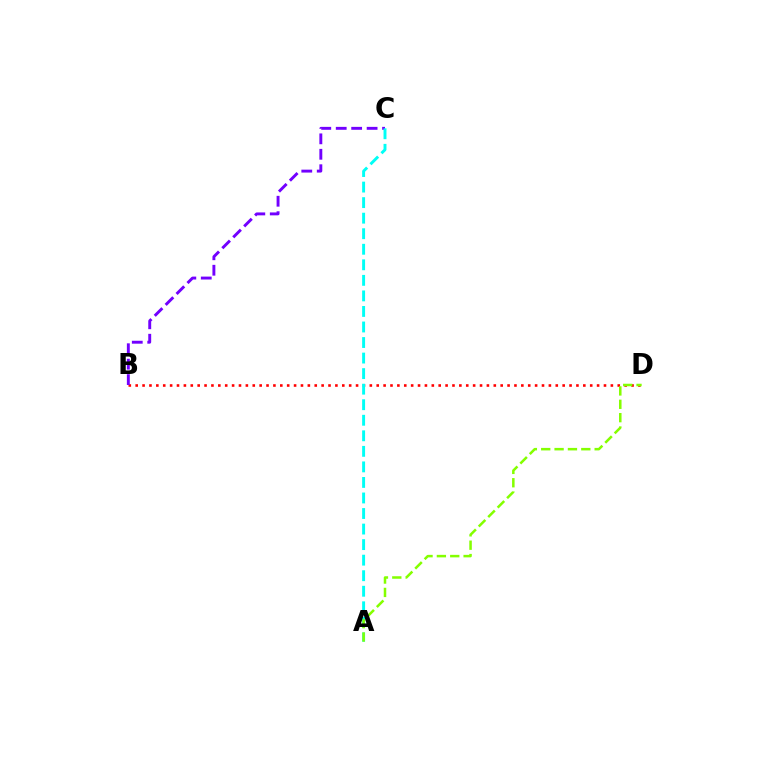{('B', 'D'): [{'color': '#ff0000', 'line_style': 'dotted', 'thickness': 1.87}], ('B', 'C'): [{'color': '#7200ff', 'line_style': 'dashed', 'thickness': 2.1}], ('A', 'C'): [{'color': '#00fff6', 'line_style': 'dashed', 'thickness': 2.11}], ('A', 'D'): [{'color': '#84ff00', 'line_style': 'dashed', 'thickness': 1.82}]}